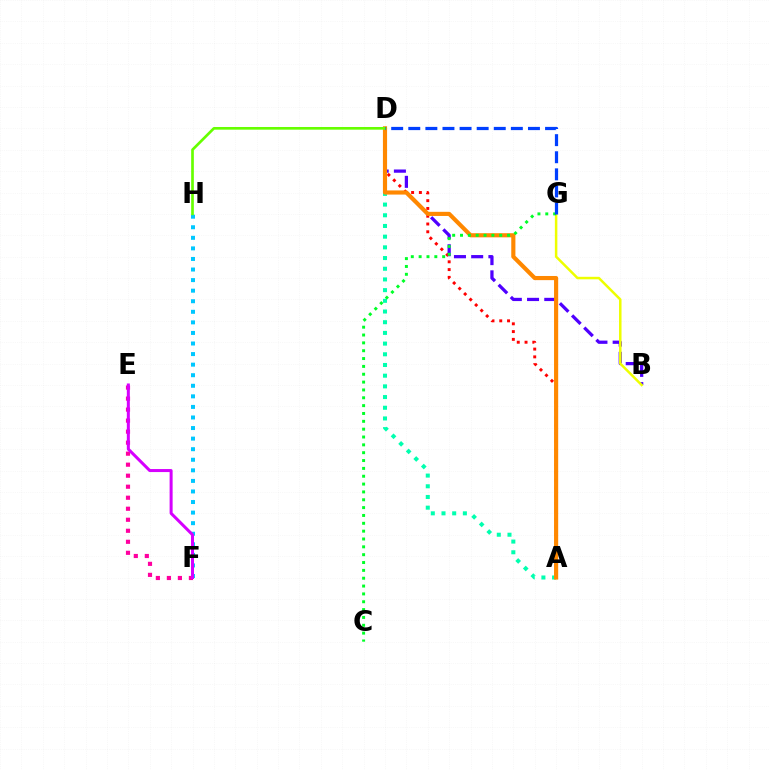{('A', 'D'): [{'color': '#00ffaf', 'line_style': 'dotted', 'thickness': 2.91}, {'color': '#ff0000', 'line_style': 'dotted', 'thickness': 2.11}, {'color': '#ff8800', 'line_style': 'solid', 'thickness': 2.98}], ('F', 'H'): [{'color': '#00c7ff', 'line_style': 'dotted', 'thickness': 2.87}], ('B', 'D'): [{'color': '#4f00ff', 'line_style': 'dashed', 'thickness': 2.34}], ('E', 'F'): [{'color': '#ff00a0', 'line_style': 'dotted', 'thickness': 2.99}, {'color': '#d600ff', 'line_style': 'solid', 'thickness': 2.17}], ('B', 'G'): [{'color': '#eeff00', 'line_style': 'solid', 'thickness': 1.8}], ('D', 'H'): [{'color': '#66ff00', 'line_style': 'solid', 'thickness': 1.93}], ('C', 'G'): [{'color': '#00ff27', 'line_style': 'dotted', 'thickness': 2.13}], ('D', 'G'): [{'color': '#003fff', 'line_style': 'dashed', 'thickness': 2.32}]}